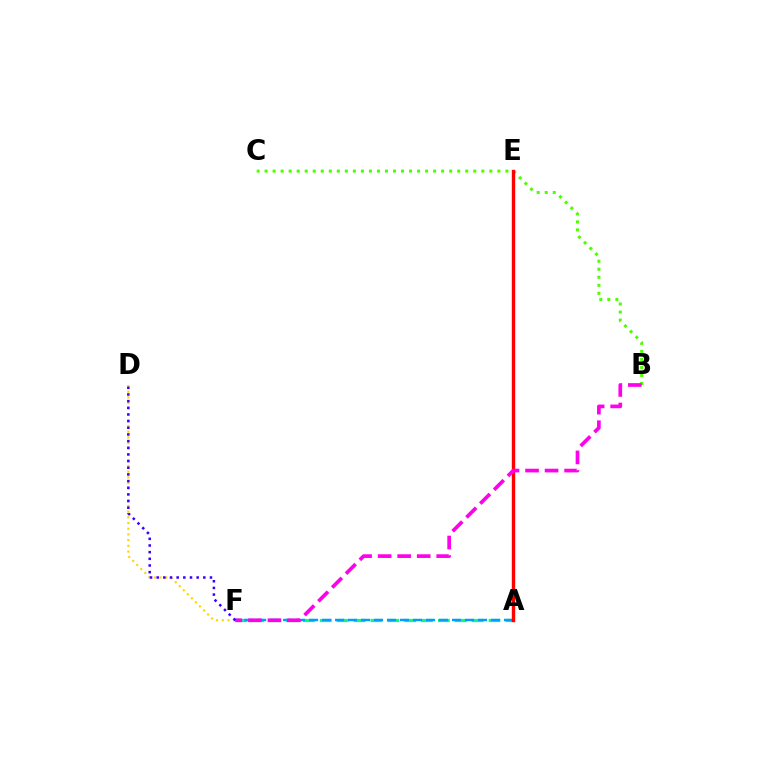{('D', 'F'): [{'color': '#ffd500', 'line_style': 'dotted', 'thickness': 1.55}, {'color': '#3700ff', 'line_style': 'dotted', 'thickness': 1.81}], ('B', 'C'): [{'color': '#4fff00', 'line_style': 'dotted', 'thickness': 2.18}], ('A', 'F'): [{'color': '#00ff86', 'line_style': 'dashed', 'thickness': 2.29}, {'color': '#009eff', 'line_style': 'dashed', 'thickness': 1.76}], ('A', 'E'): [{'color': '#ff0000', 'line_style': 'solid', 'thickness': 2.44}], ('B', 'F'): [{'color': '#ff00ed', 'line_style': 'dashed', 'thickness': 2.65}]}